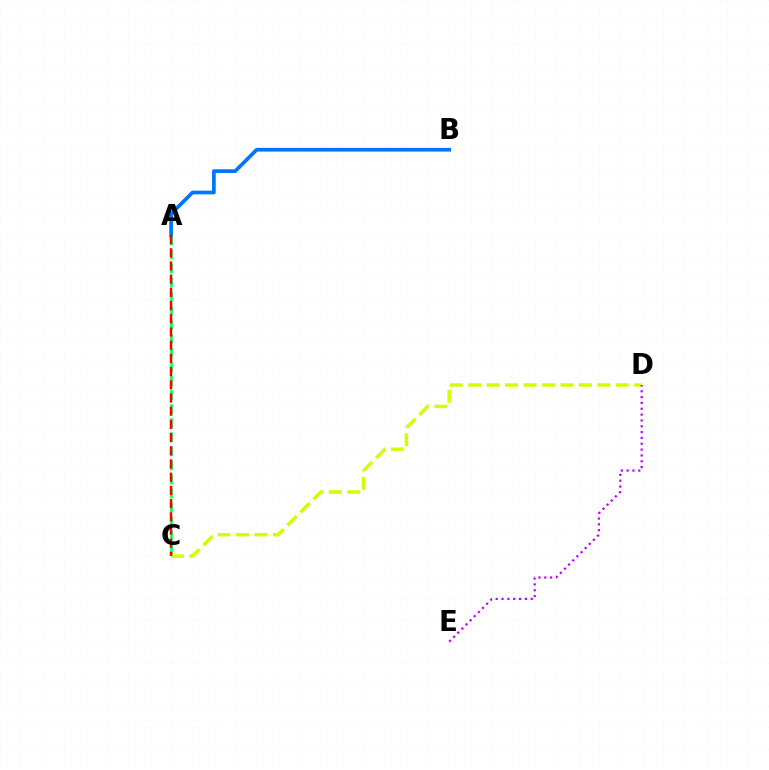{('A', 'B'): [{'color': '#0074ff', 'line_style': 'solid', 'thickness': 2.66}], ('C', 'D'): [{'color': '#d1ff00', 'line_style': 'dashed', 'thickness': 2.5}], ('D', 'E'): [{'color': '#b900ff', 'line_style': 'dotted', 'thickness': 1.58}], ('A', 'C'): [{'color': '#00ff5c', 'line_style': 'dashed', 'thickness': 1.91}, {'color': '#ff0000', 'line_style': 'dashed', 'thickness': 1.79}]}